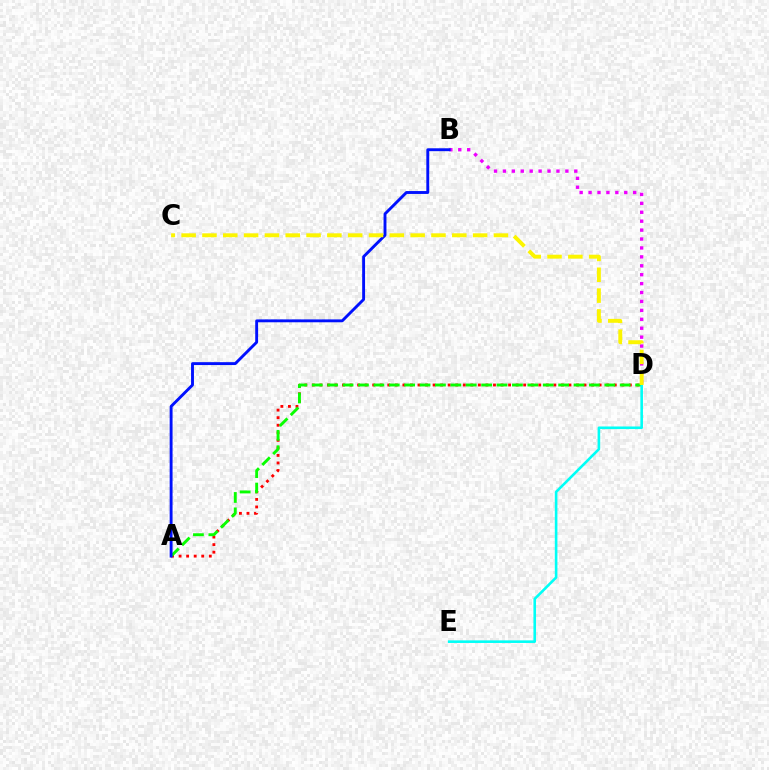{('A', 'D'): [{'color': '#ff0000', 'line_style': 'dotted', 'thickness': 2.05}, {'color': '#08ff00', 'line_style': 'dashed', 'thickness': 2.09}], ('B', 'D'): [{'color': '#ee00ff', 'line_style': 'dotted', 'thickness': 2.42}], ('A', 'B'): [{'color': '#0010ff', 'line_style': 'solid', 'thickness': 2.08}], ('D', 'E'): [{'color': '#00fff6', 'line_style': 'solid', 'thickness': 1.87}], ('C', 'D'): [{'color': '#fcf500', 'line_style': 'dashed', 'thickness': 2.83}]}